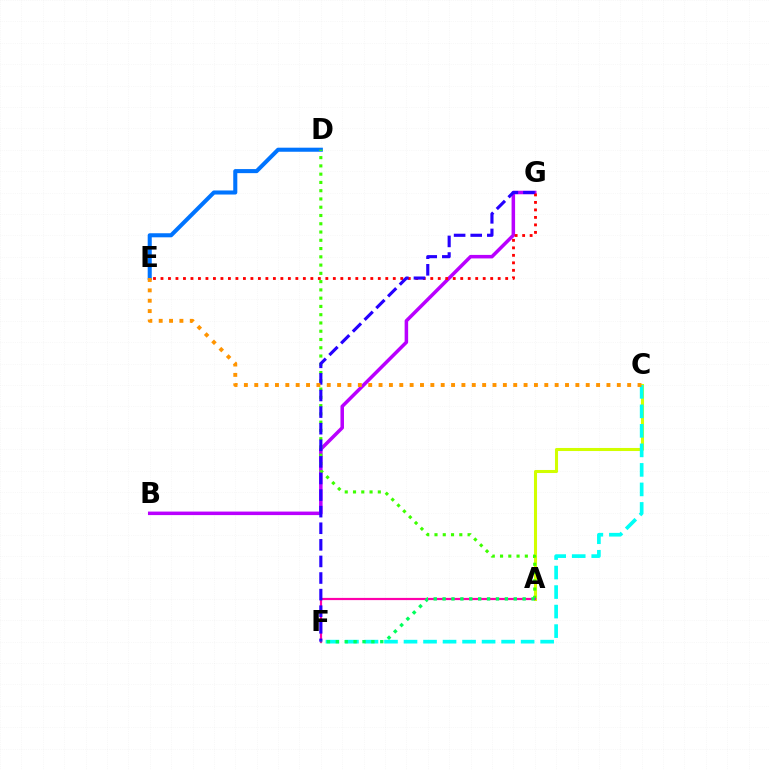{('A', 'C'): [{'color': '#d1ff00', 'line_style': 'solid', 'thickness': 2.2}], ('B', 'G'): [{'color': '#b900ff', 'line_style': 'solid', 'thickness': 2.53}], ('D', 'E'): [{'color': '#0074ff', 'line_style': 'solid', 'thickness': 2.92}], ('A', 'D'): [{'color': '#3dff00', 'line_style': 'dotted', 'thickness': 2.25}], ('A', 'F'): [{'color': '#ff00ac', 'line_style': 'solid', 'thickness': 1.58}, {'color': '#00ff5c', 'line_style': 'dotted', 'thickness': 2.42}], ('C', 'F'): [{'color': '#00fff6', 'line_style': 'dashed', 'thickness': 2.65}], ('E', 'G'): [{'color': '#ff0000', 'line_style': 'dotted', 'thickness': 2.04}], ('F', 'G'): [{'color': '#2500ff', 'line_style': 'dashed', 'thickness': 2.25}], ('C', 'E'): [{'color': '#ff9400', 'line_style': 'dotted', 'thickness': 2.81}]}